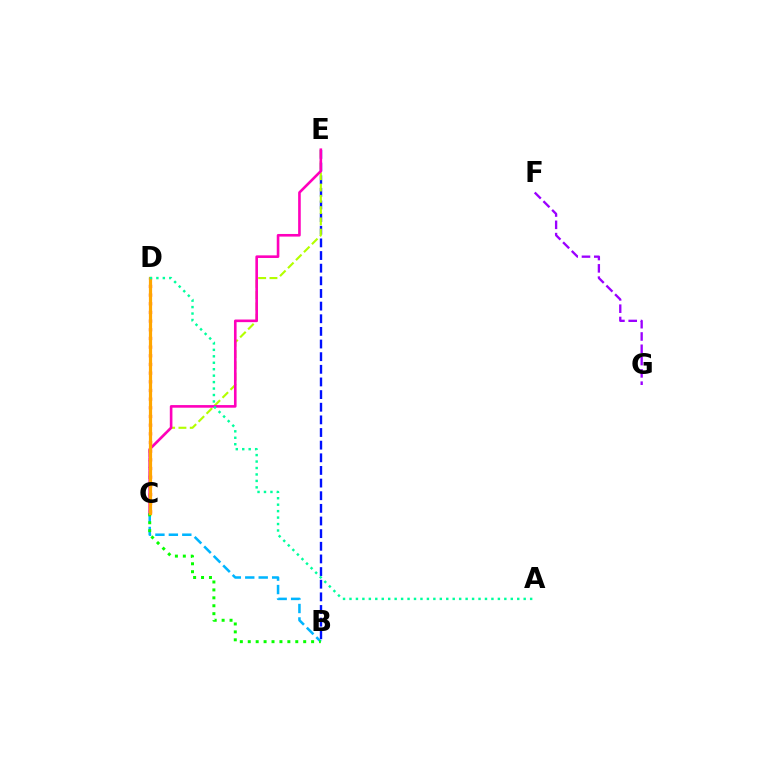{('B', 'E'): [{'color': '#0010ff', 'line_style': 'dashed', 'thickness': 1.72}], ('F', 'G'): [{'color': '#9b00ff', 'line_style': 'dashed', 'thickness': 1.67}], ('C', 'E'): [{'color': '#b3ff00', 'line_style': 'dashed', 'thickness': 1.53}, {'color': '#ff00bd', 'line_style': 'solid', 'thickness': 1.88}], ('B', 'C'): [{'color': '#00b5ff', 'line_style': 'dashed', 'thickness': 1.83}, {'color': '#08ff00', 'line_style': 'dotted', 'thickness': 2.15}], ('C', 'D'): [{'color': '#ff0000', 'line_style': 'dotted', 'thickness': 2.36}, {'color': '#ffa500', 'line_style': 'solid', 'thickness': 2.31}], ('A', 'D'): [{'color': '#00ff9d', 'line_style': 'dotted', 'thickness': 1.75}]}